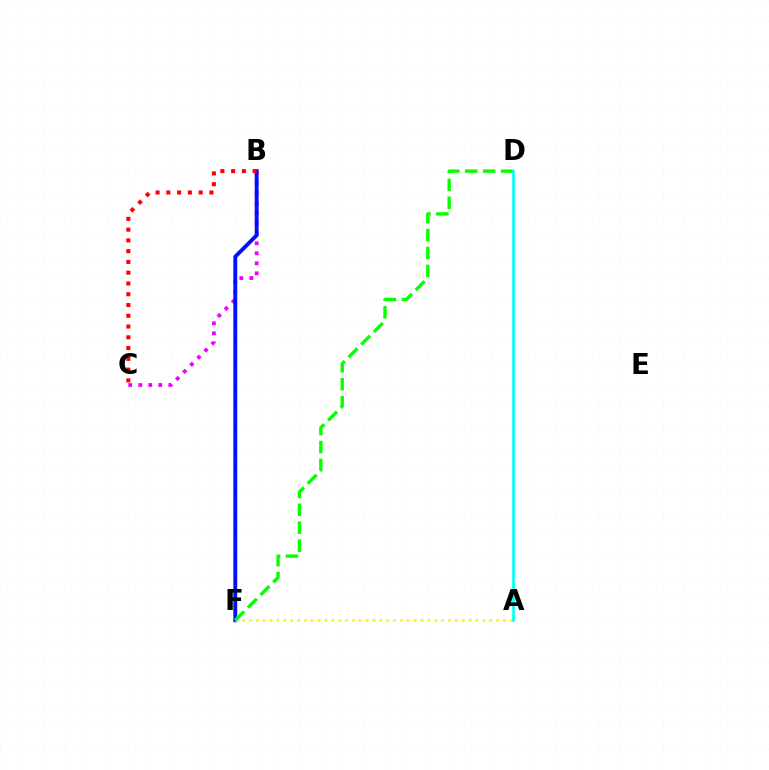{('B', 'C'): [{'color': '#ee00ff', 'line_style': 'dotted', 'thickness': 2.72}, {'color': '#ff0000', 'line_style': 'dotted', 'thickness': 2.93}], ('B', 'F'): [{'color': '#0010ff', 'line_style': 'solid', 'thickness': 2.8}], ('A', 'F'): [{'color': '#fcf500', 'line_style': 'dotted', 'thickness': 1.86}], ('D', 'F'): [{'color': '#08ff00', 'line_style': 'dashed', 'thickness': 2.43}], ('A', 'D'): [{'color': '#00fff6', 'line_style': 'solid', 'thickness': 1.9}]}